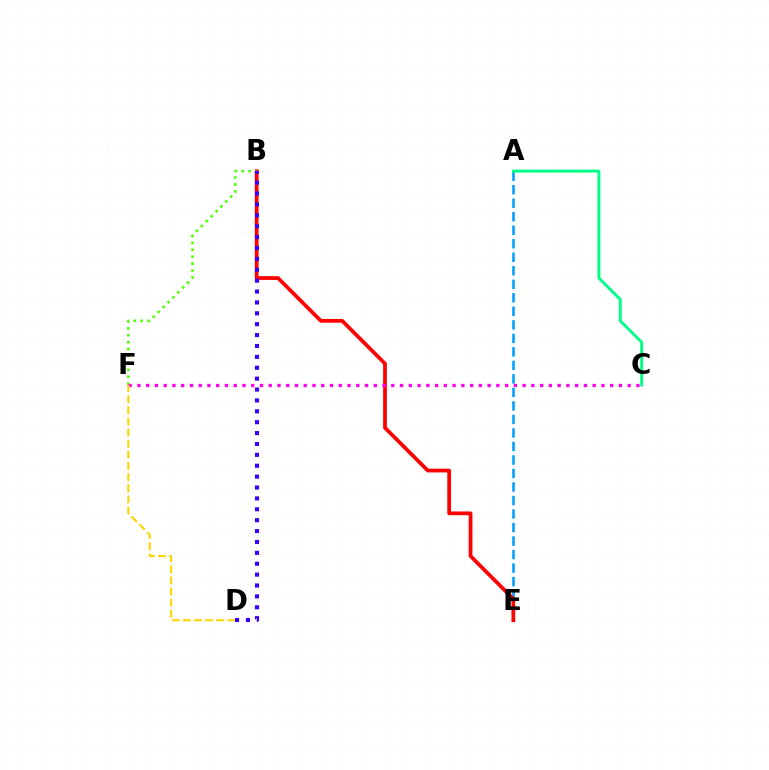{('A', 'E'): [{'color': '#009eff', 'line_style': 'dashed', 'thickness': 1.84}], ('B', 'E'): [{'color': '#ff0000', 'line_style': 'solid', 'thickness': 2.7}], ('B', 'F'): [{'color': '#4fff00', 'line_style': 'dotted', 'thickness': 1.88}], ('C', 'F'): [{'color': '#ff00ed', 'line_style': 'dotted', 'thickness': 2.38}], ('A', 'C'): [{'color': '#00ff86', 'line_style': 'solid', 'thickness': 2.11}], ('D', 'F'): [{'color': '#ffd500', 'line_style': 'dashed', 'thickness': 1.51}], ('B', 'D'): [{'color': '#3700ff', 'line_style': 'dotted', 'thickness': 2.96}]}